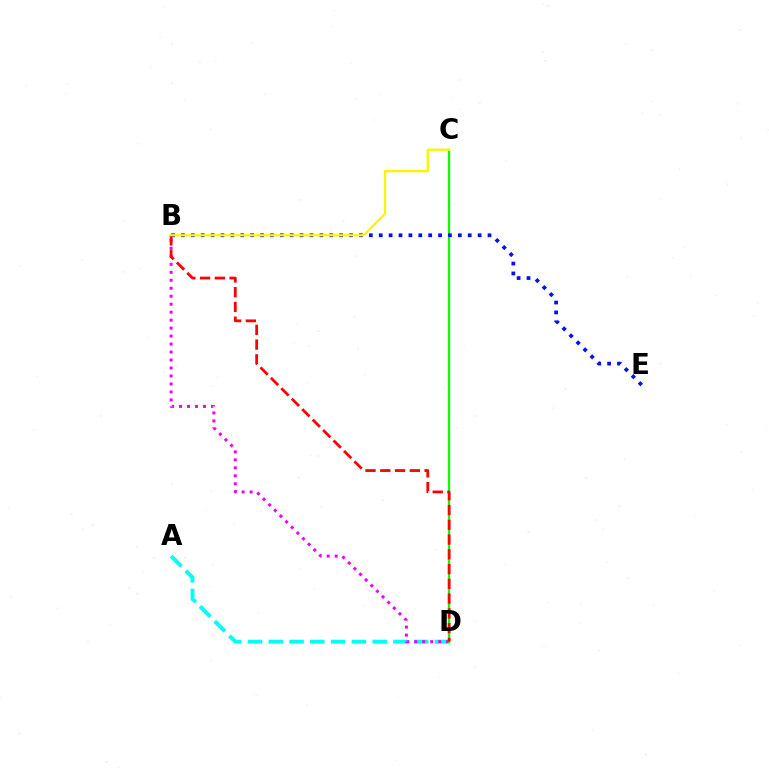{('A', 'D'): [{'color': '#00fff6', 'line_style': 'dashed', 'thickness': 2.82}], ('B', 'D'): [{'color': '#ee00ff', 'line_style': 'dotted', 'thickness': 2.17}, {'color': '#ff0000', 'line_style': 'dashed', 'thickness': 2.01}], ('C', 'D'): [{'color': '#08ff00', 'line_style': 'solid', 'thickness': 1.64}], ('B', 'E'): [{'color': '#0010ff', 'line_style': 'dotted', 'thickness': 2.69}], ('B', 'C'): [{'color': '#fcf500', 'line_style': 'solid', 'thickness': 1.67}]}